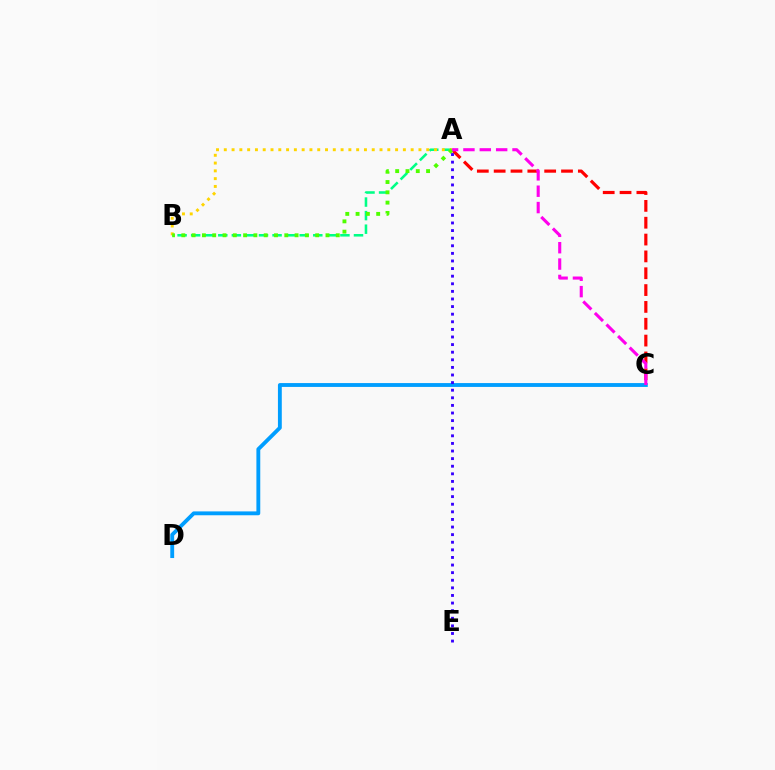{('A', 'B'): [{'color': '#00ff86', 'line_style': 'dashed', 'thickness': 1.84}, {'color': '#ffd500', 'line_style': 'dotted', 'thickness': 2.12}, {'color': '#4fff00', 'line_style': 'dotted', 'thickness': 2.8}], ('C', 'D'): [{'color': '#009eff', 'line_style': 'solid', 'thickness': 2.78}], ('A', 'C'): [{'color': '#ff0000', 'line_style': 'dashed', 'thickness': 2.29}, {'color': '#ff00ed', 'line_style': 'dashed', 'thickness': 2.22}], ('A', 'E'): [{'color': '#3700ff', 'line_style': 'dotted', 'thickness': 2.07}]}